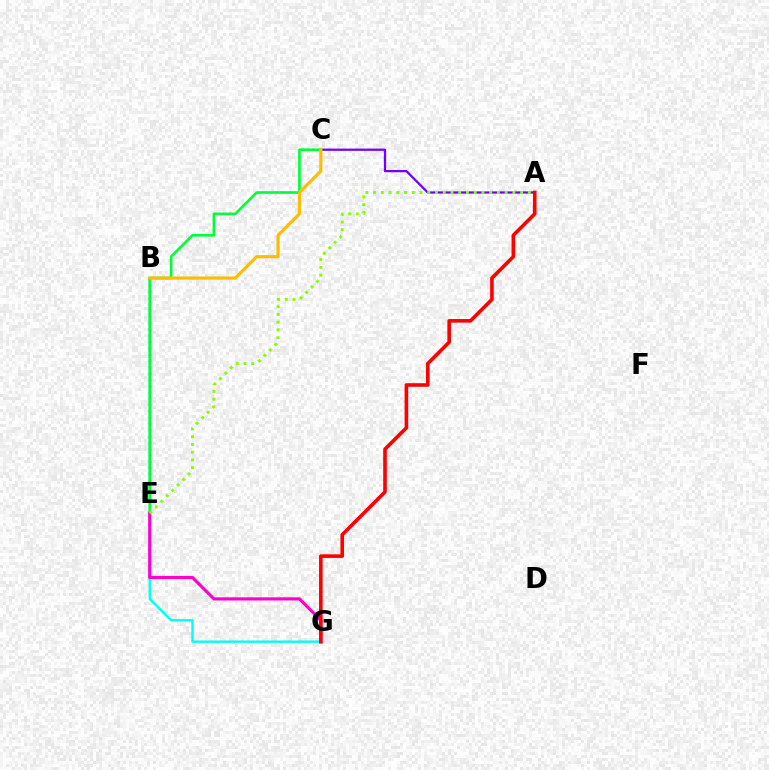{('A', 'C'): [{'color': '#7200ff', 'line_style': 'solid', 'thickness': 1.61}], ('E', 'G'): [{'color': '#00fff6', 'line_style': 'solid', 'thickness': 1.71}, {'color': '#ff00cf', 'line_style': 'solid', 'thickness': 2.26}], ('B', 'E'): [{'color': '#004bff', 'line_style': 'dotted', 'thickness': 1.71}], ('C', 'E'): [{'color': '#00ff39', 'line_style': 'solid', 'thickness': 1.92}], ('A', 'E'): [{'color': '#84ff00', 'line_style': 'dotted', 'thickness': 2.1}], ('A', 'G'): [{'color': '#ff0000', 'line_style': 'solid', 'thickness': 2.59}], ('B', 'C'): [{'color': '#ffbd00', 'line_style': 'solid', 'thickness': 2.27}]}